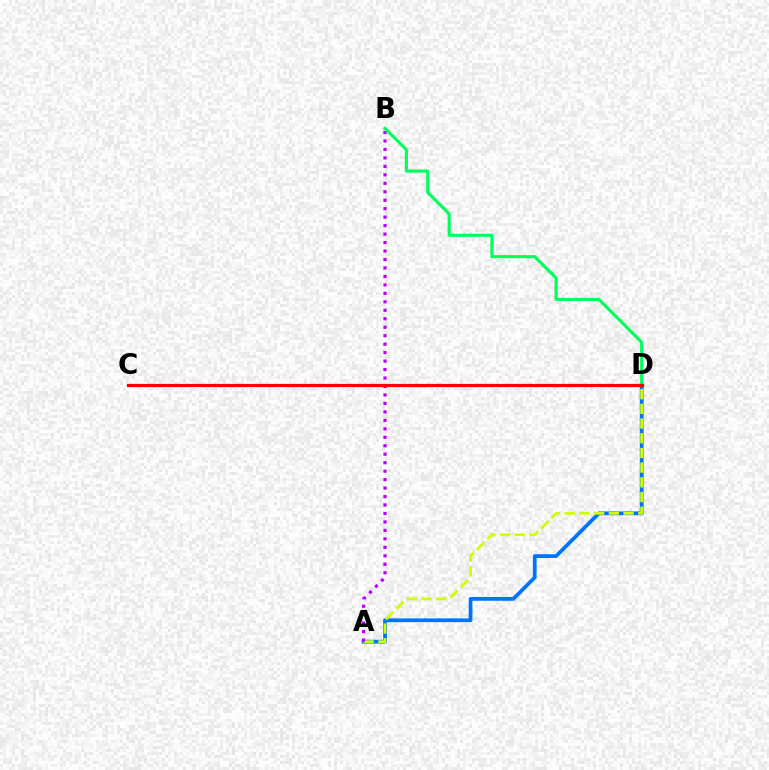{('A', 'D'): [{'color': '#0074ff', 'line_style': 'solid', 'thickness': 2.7}, {'color': '#d1ff00', 'line_style': 'dashed', 'thickness': 2.0}], ('A', 'B'): [{'color': '#b900ff', 'line_style': 'dotted', 'thickness': 2.3}], ('B', 'D'): [{'color': '#00ff5c', 'line_style': 'solid', 'thickness': 2.24}], ('C', 'D'): [{'color': '#ff0000', 'line_style': 'solid', 'thickness': 2.3}]}